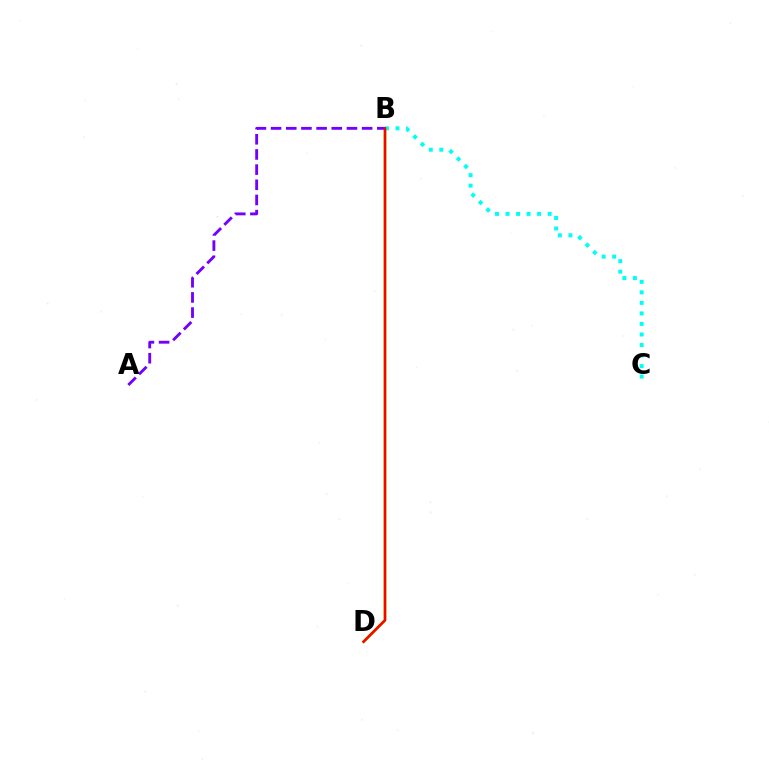{('B', 'D'): [{'color': '#84ff00', 'line_style': 'solid', 'thickness': 2.02}, {'color': '#ff0000', 'line_style': 'solid', 'thickness': 1.83}], ('A', 'B'): [{'color': '#7200ff', 'line_style': 'dashed', 'thickness': 2.06}], ('B', 'C'): [{'color': '#00fff6', 'line_style': 'dotted', 'thickness': 2.86}]}